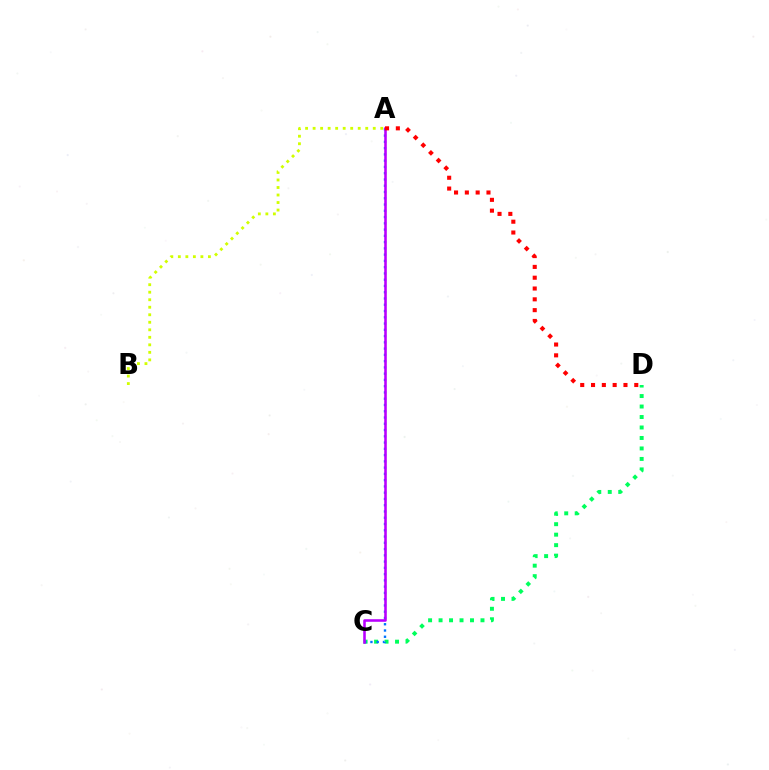{('A', 'B'): [{'color': '#d1ff00', 'line_style': 'dotted', 'thickness': 2.04}], ('C', 'D'): [{'color': '#00ff5c', 'line_style': 'dotted', 'thickness': 2.85}], ('A', 'C'): [{'color': '#0074ff', 'line_style': 'dotted', 'thickness': 1.7}, {'color': '#b900ff', 'line_style': 'solid', 'thickness': 1.85}], ('A', 'D'): [{'color': '#ff0000', 'line_style': 'dotted', 'thickness': 2.94}]}